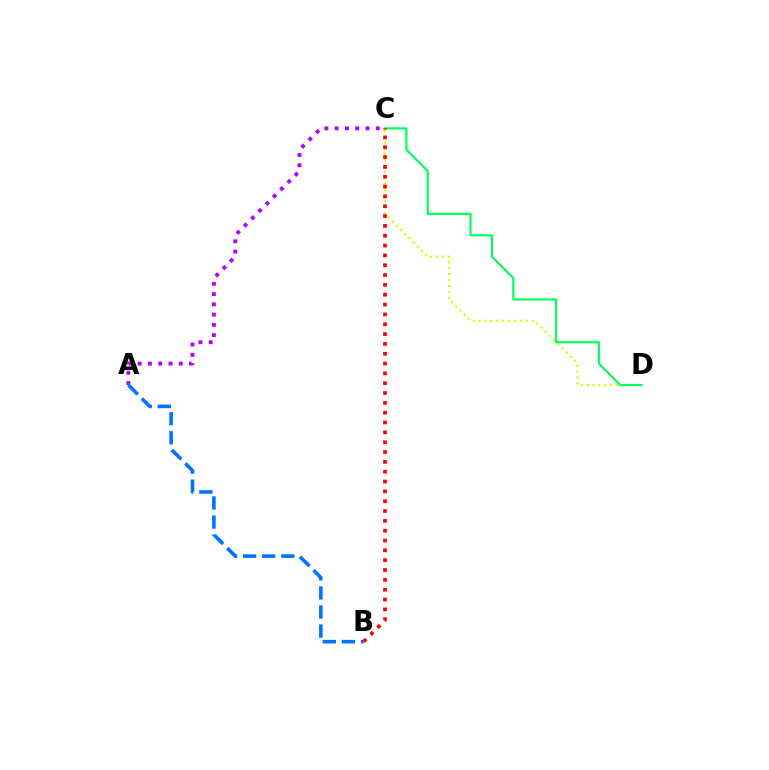{('A', 'C'): [{'color': '#b900ff', 'line_style': 'dotted', 'thickness': 2.79}], ('A', 'B'): [{'color': '#0074ff', 'line_style': 'dashed', 'thickness': 2.59}], ('C', 'D'): [{'color': '#d1ff00', 'line_style': 'dotted', 'thickness': 1.6}, {'color': '#00ff5c', 'line_style': 'solid', 'thickness': 1.55}], ('B', 'C'): [{'color': '#ff0000', 'line_style': 'dotted', 'thickness': 2.67}]}